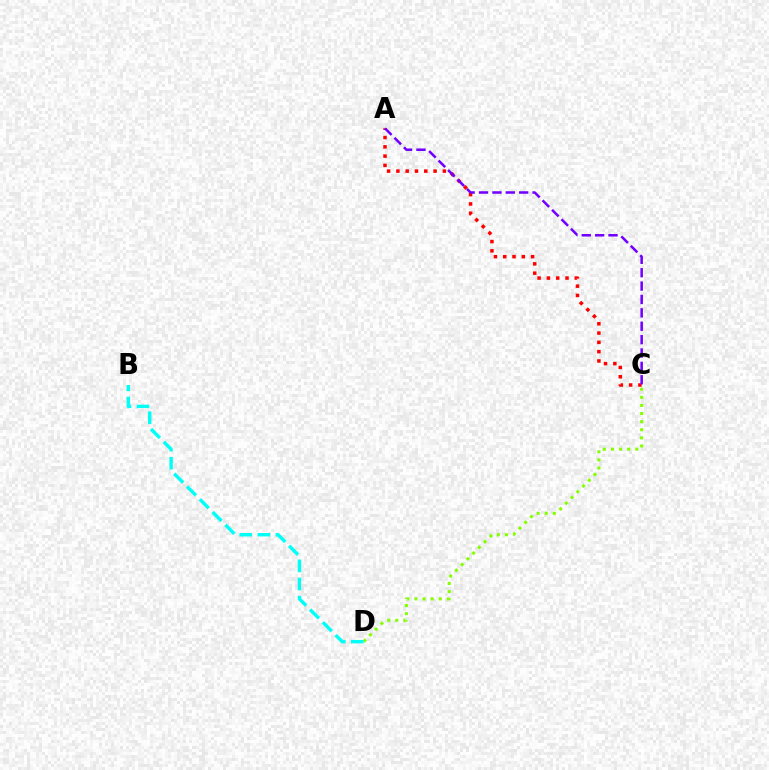{('A', 'C'): [{'color': '#ff0000', 'line_style': 'dotted', 'thickness': 2.53}, {'color': '#7200ff', 'line_style': 'dashed', 'thickness': 1.82}], ('C', 'D'): [{'color': '#84ff00', 'line_style': 'dotted', 'thickness': 2.2}], ('B', 'D'): [{'color': '#00fff6', 'line_style': 'dashed', 'thickness': 2.46}]}